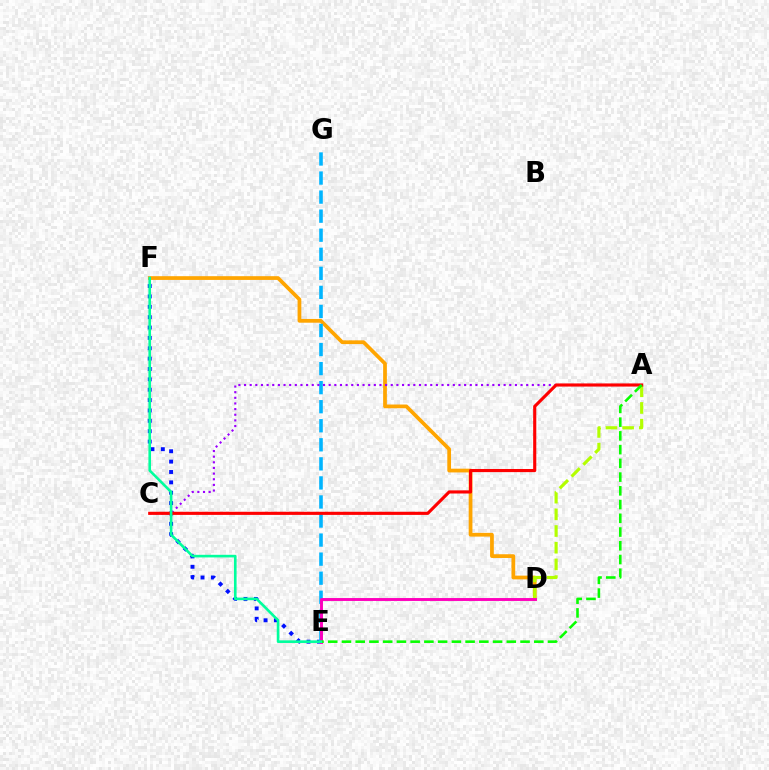{('E', 'F'): [{'color': '#0010ff', 'line_style': 'dotted', 'thickness': 2.82}, {'color': '#00ff9d', 'line_style': 'solid', 'thickness': 1.88}], ('D', 'F'): [{'color': '#ffa500', 'line_style': 'solid', 'thickness': 2.69}], ('E', 'G'): [{'color': '#00b5ff', 'line_style': 'dashed', 'thickness': 2.59}], ('A', 'D'): [{'color': '#b3ff00', 'line_style': 'dashed', 'thickness': 2.27}], ('A', 'C'): [{'color': '#9b00ff', 'line_style': 'dotted', 'thickness': 1.53}, {'color': '#ff0000', 'line_style': 'solid', 'thickness': 2.25}], ('D', 'E'): [{'color': '#ff00bd', 'line_style': 'solid', 'thickness': 2.1}], ('A', 'E'): [{'color': '#08ff00', 'line_style': 'dashed', 'thickness': 1.87}]}